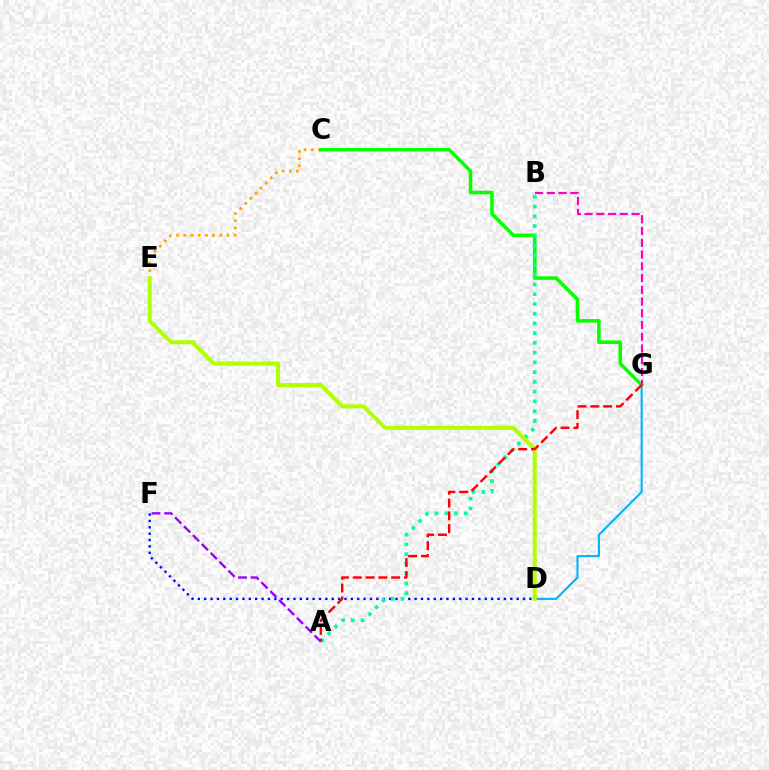{('C', 'E'): [{'color': '#ffa500', 'line_style': 'dotted', 'thickness': 1.96}], ('D', 'G'): [{'color': '#00b5ff', 'line_style': 'solid', 'thickness': 1.52}], ('C', 'G'): [{'color': '#08ff00', 'line_style': 'solid', 'thickness': 2.54}], ('A', 'F'): [{'color': '#9b00ff', 'line_style': 'dashed', 'thickness': 1.71}], ('D', 'F'): [{'color': '#0010ff', 'line_style': 'dotted', 'thickness': 1.73}], ('B', 'G'): [{'color': '#ff00bd', 'line_style': 'dashed', 'thickness': 1.6}], ('A', 'B'): [{'color': '#00ff9d', 'line_style': 'dotted', 'thickness': 2.65}], ('D', 'E'): [{'color': '#b3ff00', 'line_style': 'solid', 'thickness': 2.9}], ('A', 'G'): [{'color': '#ff0000', 'line_style': 'dashed', 'thickness': 1.74}]}